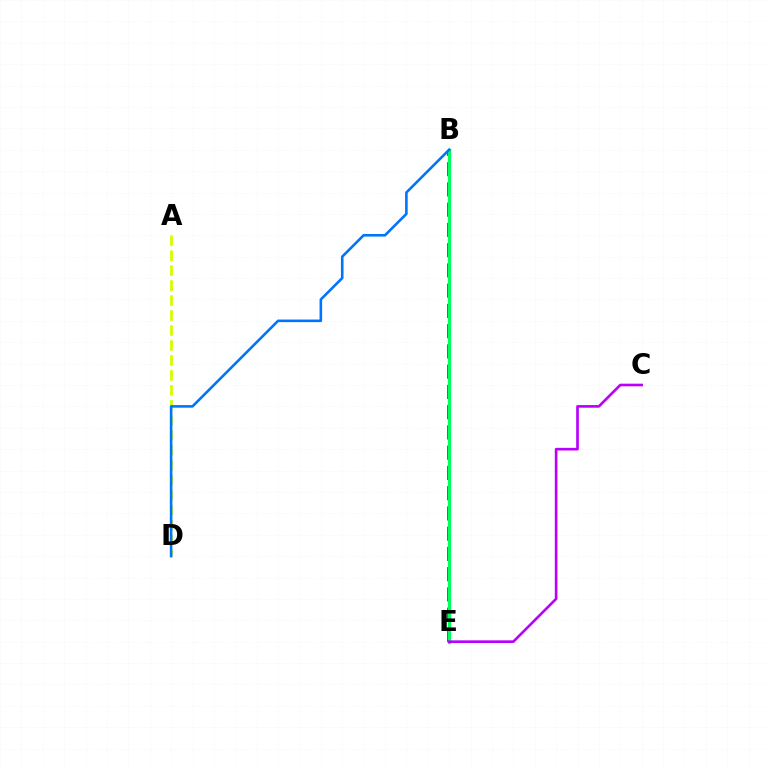{('B', 'E'): [{'color': '#ff0000', 'line_style': 'dashed', 'thickness': 2.75}, {'color': '#00ff5c', 'line_style': 'solid', 'thickness': 2.37}], ('A', 'D'): [{'color': '#d1ff00', 'line_style': 'dashed', 'thickness': 2.03}], ('C', 'E'): [{'color': '#b900ff', 'line_style': 'solid', 'thickness': 1.9}], ('B', 'D'): [{'color': '#0074ff', 'line_style': 'solid', 'thickness': 1.87}]}